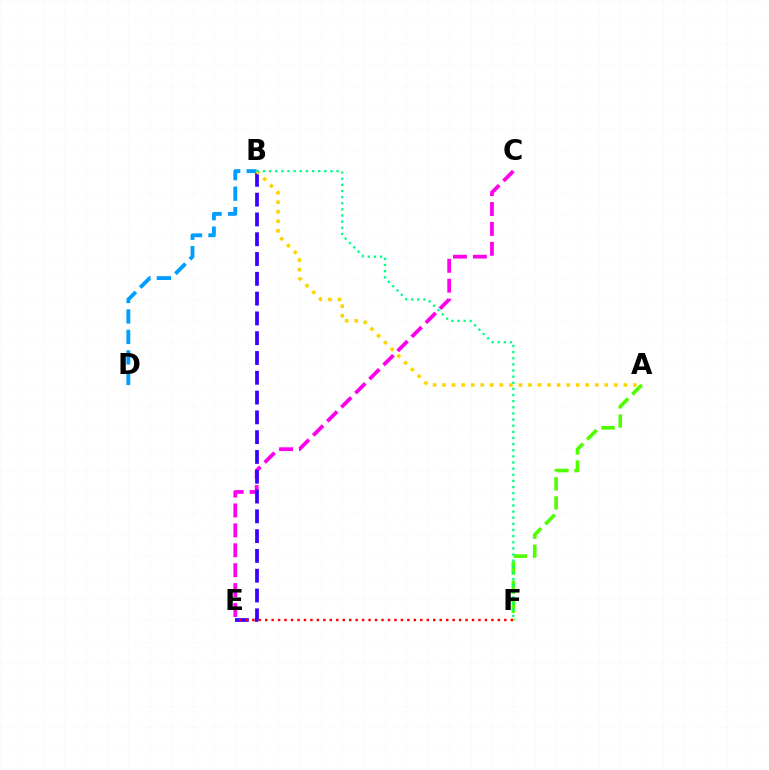{('C', 'E'): [{'color': '#ff00ed', 'line_style': 'dashed', 'thickness': 2.7}], ('B', 'D'): [{'color': '#009eff', 'line_style': 'dashed', 'thickness': 2.78}], ('B', 'E'): [{'color': '#3700ff', 'line_style': 'dashed', 'thickness': 2.69}], ('A', 'F'): [{'color': '#4fff00', 'line_style': 'dashed', 'thickness': 2.59}], ('A', 'B'): [{'color': '#ffd500', 'line_style': 'dotted', 'thickness': 2.59}], ('E', 'F'): [{'color': '#ff0000', 'line_style': 'dotted', 'thickness': 1.76}], ('B', 'F'): [{'color': '#00ff86', 'line_style': 'dotted', 'thickness': 1.67}]}